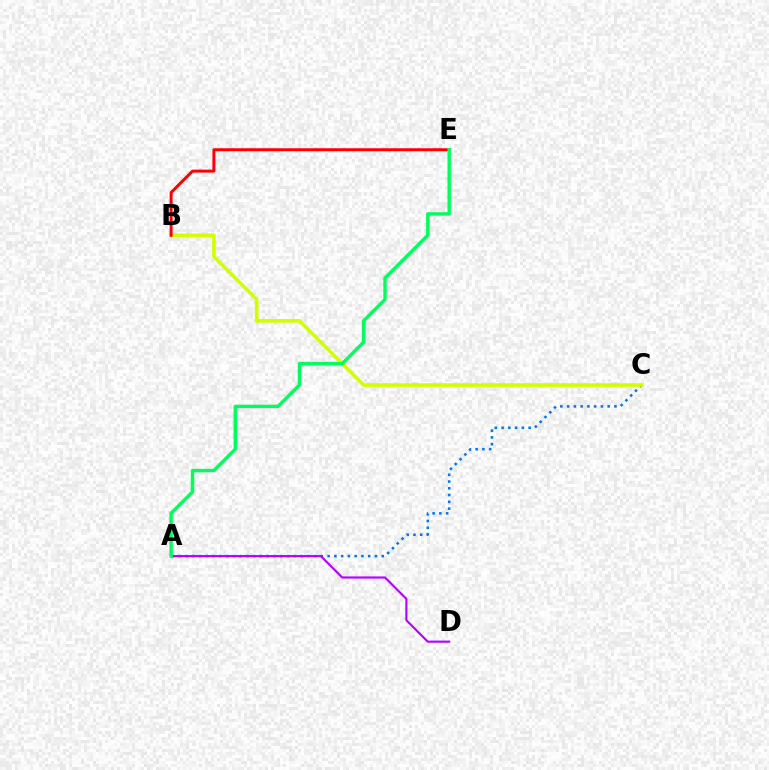{('A', 'C'): [{'color': '#0074ff', 'line_style': 'dotted', 'thickness': 1.84}], ('B', 'C'): [{'color': '#d1ff00', 'line_style': 'solid', 'thickness': 2.58}], ('A', 'D'): [{'color': '#b900ff', 'line_style': 'solid', 'thickness': 1.53}], ('B', 'E'): [{'color': '#ff0000', 'line_style': 'solid', 'thickness': 2.13}], ('A', 'E'): [{'color': '#00ff5c', 'line_style': 'solid', 'thickness': 2.46}]}